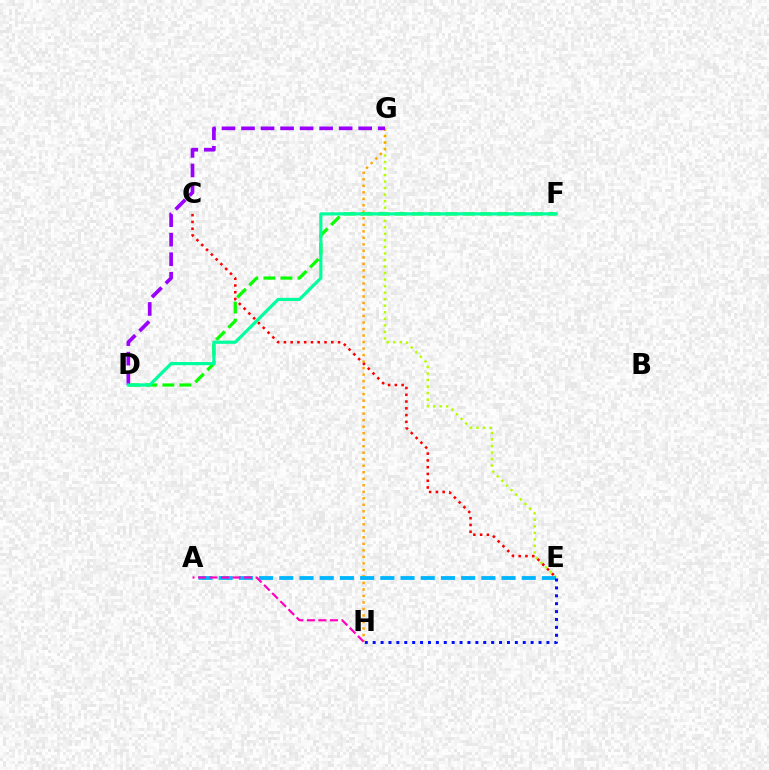{('E', 'G'): [{'color': '#b3ff00', 'line_style': 'dotted', 'thickness': 1.78}], ('G', 'H'): [{'color': '#ffa500', 'line_style': 'dotted', 'thickness': 1.77}], ('A', 'E'): [{'color': '#00b5ff', 'line_style': 'dashed', 'thickness': 2.74}], ('D', 'F'): [{'color': '#08ff00', 'line_style': 'dashed', 'thickness': 2.31}, {'color': '#00ff9d', 'line_style': 'solid', 'thickness': 2.29}], ('D', 'G'): [{'color': '#9b00ff', 'line_style': 'dashed', 'thickness': 2.65}], ('C', 'E'): [{'color': '#ff0000', 'line_style': 'dotted', 'thickness': 1.84}], ('A', 'H'): [{'color': '#ff00bd', 'line_style': 'dashed', 'thickness': 1.56}], ('E', 'H'): [{'color': '#0010ff', 'line_style': 'dotted', 'thickness': 2.15}]}